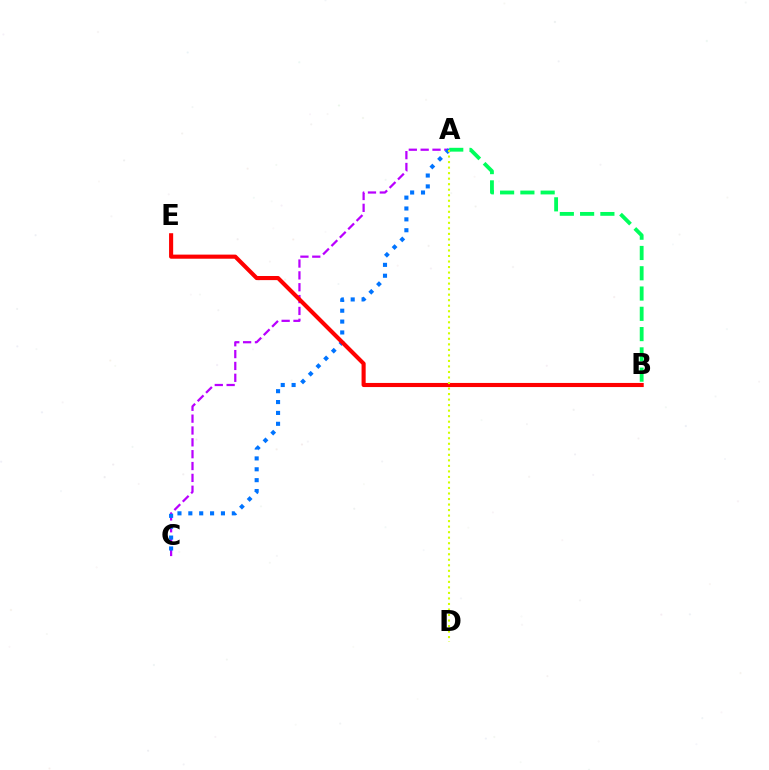{('A', 'C'): [{'color': '#b900ff', 'line_style': 'dashed', 'thickness': 1.61}, {'color': '#0074ff', 'line_style': 'dotted', 'thickness': 2.95}], ('A', 'B'): [{'color': '#00ff5c', 'line_style': 'dashed', 'thickness': 2.75}], ('B', 'E'): [{'color': '#ff0000', 'line_style': 'solid', 'thickness': 2.96}], ('A', 'D'): [{'color': '#d1ff00', 'line_style': 'dotted', 'thickness': 1.5}]}